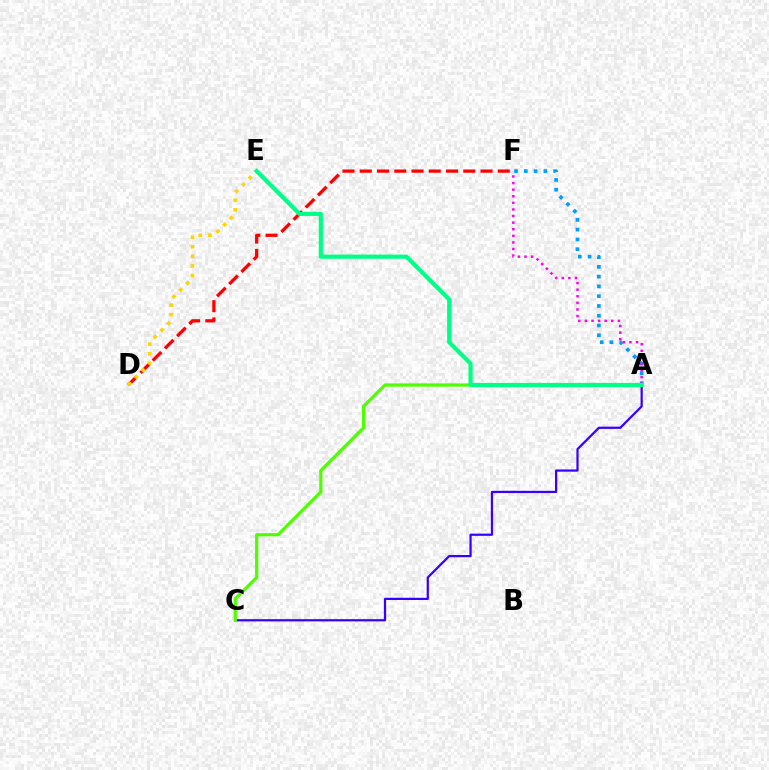{('A', 'C'): [{'color': '#3700ff', 'line_style': 'solid', 'thickness': 1.6}, {'color': '#4fff00', 'line_style': 'solid', 'thickness': 2.33}], ('A', 'F'): [{'color': '#009eff', 'line_style': 'dotted', 'thickness': 2.65}, {'color': '#ff00ed', 'line_style': 'dotted', 'thickness': 1.79}], ('D', 'F'): [{'color': '#ff0000', 'line_style': 'dashed', 'thickness': 2.34}], ('D', 'E'): [{'color': '#ffd500', 'line_style': 'dotted', 'thickness': 2.61}], ('A', 'E'): [{'color': '#00ff86', 'line_style': 'solid', 'thickness': 2.99}]}